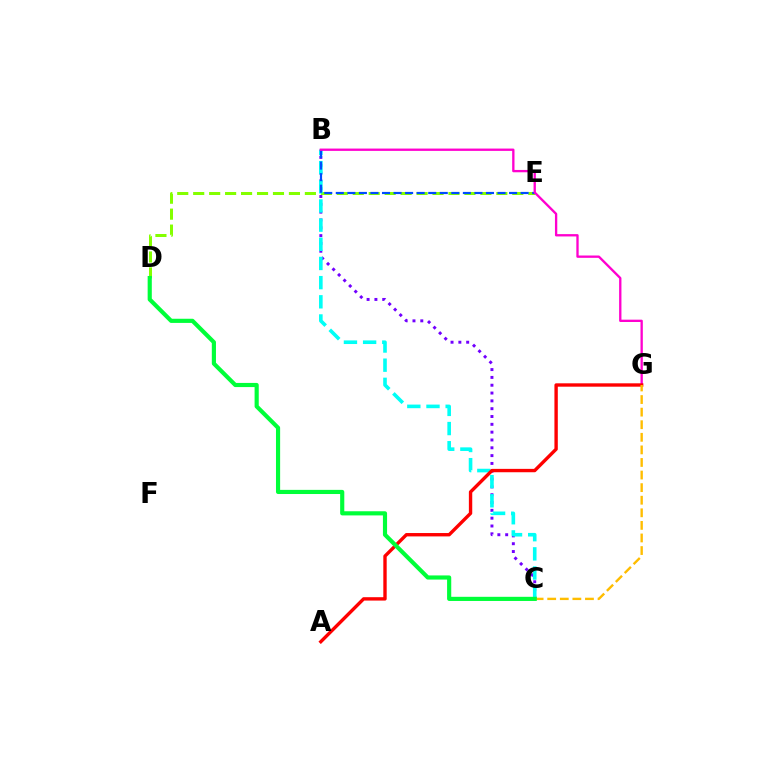{('D', 'E'): [{'color': '#84ff00', 'line_style': 'dashed', 'thickness': 2.17}], ('B', 'C'): [{'color': '#7200ff', 'line_style': 'dotted', 'thickness': 2.12}, {'color': '#00fff6', 'line_style': 'dashed', 'thickness': 2.6}], ('B', 'E'): [{'color': '#004bff', 'line_style': 'dashed', 'thickness': 1.57}], ('B', 'G'): [{'color': '#ff00cf', 'line_style': 'solid', 'thickness': 1.68}], ('A', 'G'): [{'color': '#ff0000', 'line_style': 'solid', 'thickness': 2.43}], ('C', 'G'): [{'color': '#ffbd00', 'line_style': 'dashed', 'thickness': 1.71}], ('C', 'D'): [{'color': '#00ff39', 'line_style': 'solid', 'thickness': 2.99}]}